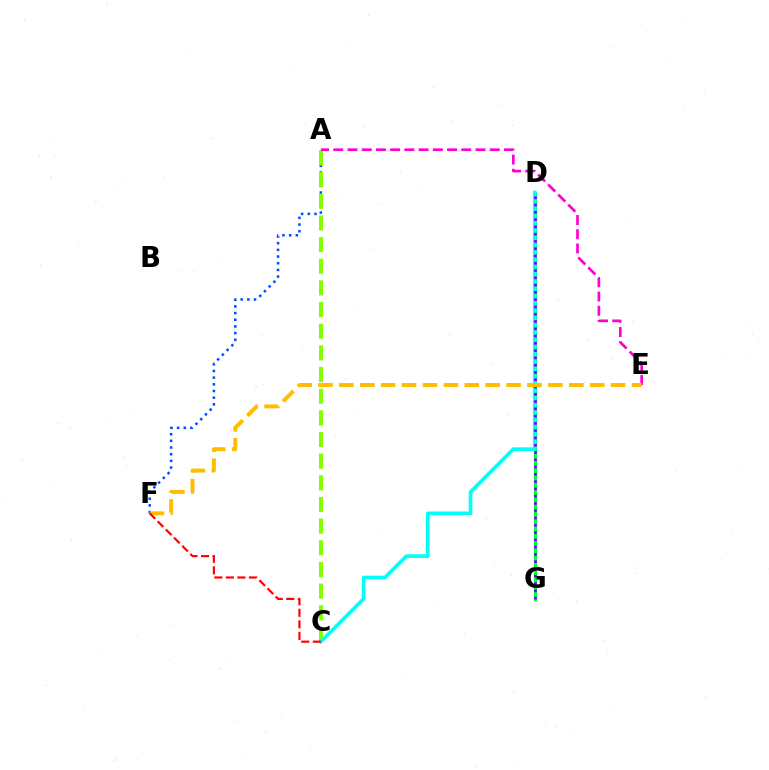{('A', 'F'): [{'color': '#004bff', 'line_style': 'dotted', 'thickness': 1.81}], ('A', 'C'): [{'color': '#84ff00', 'line_style': 'dashed', 'thickness': 2.94}], ('D', 'G'): [{'color': '#00ff39', 'line_style': 'solid', 'thickness': 2.31}, {'color': '#7200ff', 'line_style': 'dotted', 'thickness': 1.98}], ('C', 'D'): [{'color': '#00fff6', 'line_style': 'solid', 'thickness': 2.63}], ('A', 'E'): [{'color': '#ff00cf', 'line_style': 'dashed', 'thickness': 1.93}], ('E', 'F'): [{'color': '#ffbd00', 'line_style': 'dashed', 'thickness': 2.84}], ('C', 'F'): [{'color': '#ff0000', 'line_style': 'dashed', 'thickness': 1.57}]}